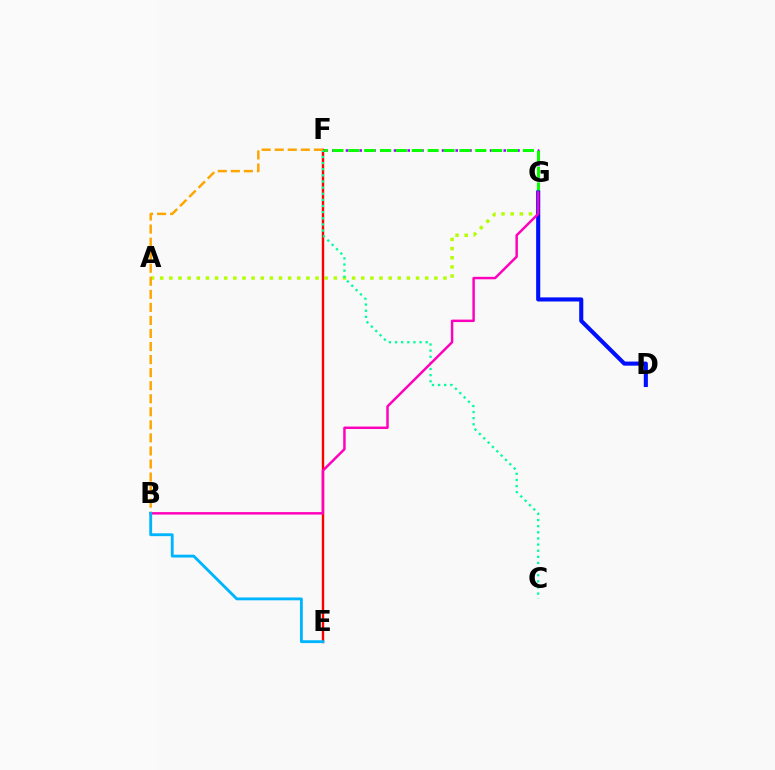{('A', 'G'): [{'color': '#b3ff00', 'line_style': 'dotted', 'thickness': 2.48}], ('F', 'G'): [{'color': '#9b00ff', 'line_style': 'dotted', 'thickness': 1.86}, {'color': '#08ff00', 'line_style': 'dashed', 'thickness': 2.16}], ('D', 'G'): [{'color': '#0010ff', 'line_style': 'solid', 'thickness': 2.95}], ('E', 'F'): [{'color': '#ff0000', 'line_style': 'solid', 'thickness': 1.72}], ('C', 'F'): [{'color': '#00ff9d', 'line_style': 'dotted', 'thickness': 1.67}], ('B', 'F'): [{'color': '#ffa500', 'line_style': 'dashed', 'thickness': 1.77}], ('B', 'G'): [{'color': '#ff00bd', 'line_style': 'solid', 'thickness': 1.78}], ('B', 'E'): [{'color': '#00b5ff', 'line_style': 'solid', 'thickness': 2.06}]}